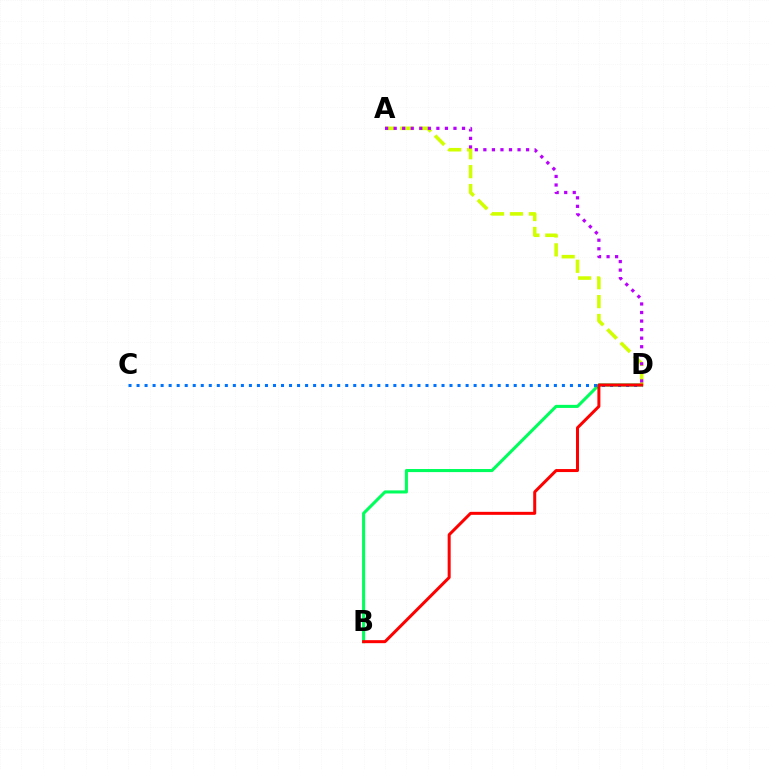{('B', 'D'): [{'color': '#00ff5c', 'line_style': 'solid', 'thickness': 2.22}, {'color': '#ff0000', 'line_style': 'solid', 'thickness': 2.16}], ('C', 'D'): [{'color': '#0074ff', 'line_style': 'dotted', 'thickness': 2.18}], ('A', 'D'): [{'color': '#d1ff00', 'line_style': 'dashed', 'thickness': 2.57}, {'color': '#b900ff', 'line_style': 'dotted', 'thickness': 2.32}]}